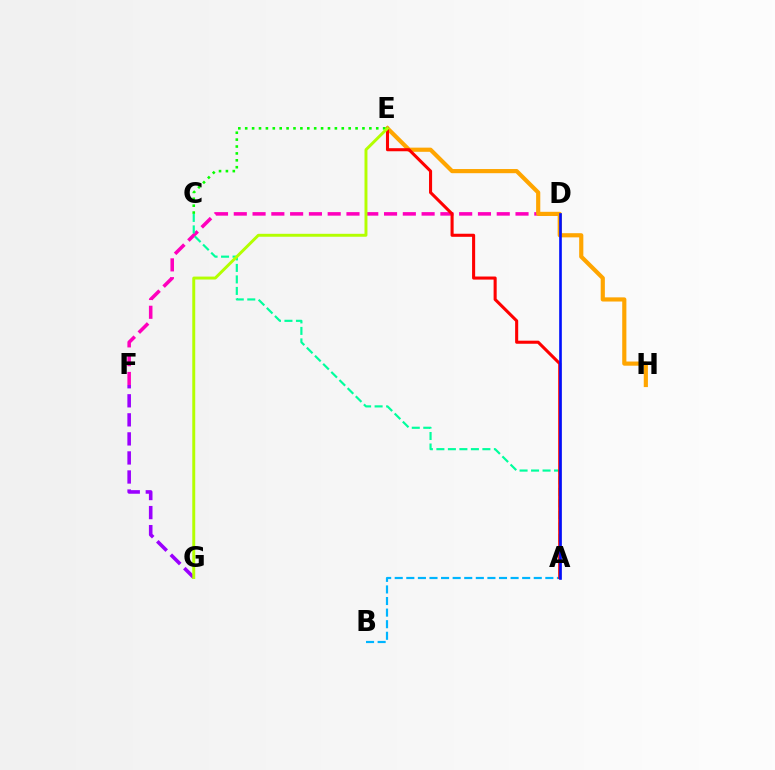{('F', 'G'): [{'color': '#9b00ff', 'line_style': 'dashed', 'thickness': 2.59}], ('D', 'F'): [{'color': '#ff00bd', 'line_style': 'dashed', 'thickness': 2.55}], ('E', 'H'): [{'color': '#ffa500', 'line_style': 'solid', 'thickness': 3.0}], ('C', 'E'): [{'color': '#08ff00', 'line_style': 'dotted', 'thickness': 1.87}], ('A', 'C'): [{'color': '#00ff9d', 'line_style': 'dashed', 'thickness': 1.56}], ('A', 'B'): [{'color': '#00b5ff', 'line_style': 'dashed', 'thickness': 1.57}], ('A', 'E'): [{'color': '#ff0000', 'line_style': 'solid', 'thickness': 2.21}], ('E', 'G'): [{'color': '#b3ff00', 'line_style': 'solid', 'thickness': 2.12}], ('A', 'D'): [{'color': '#0010ff', 'line_style': 'solid', 'thickness': 1.9}]}